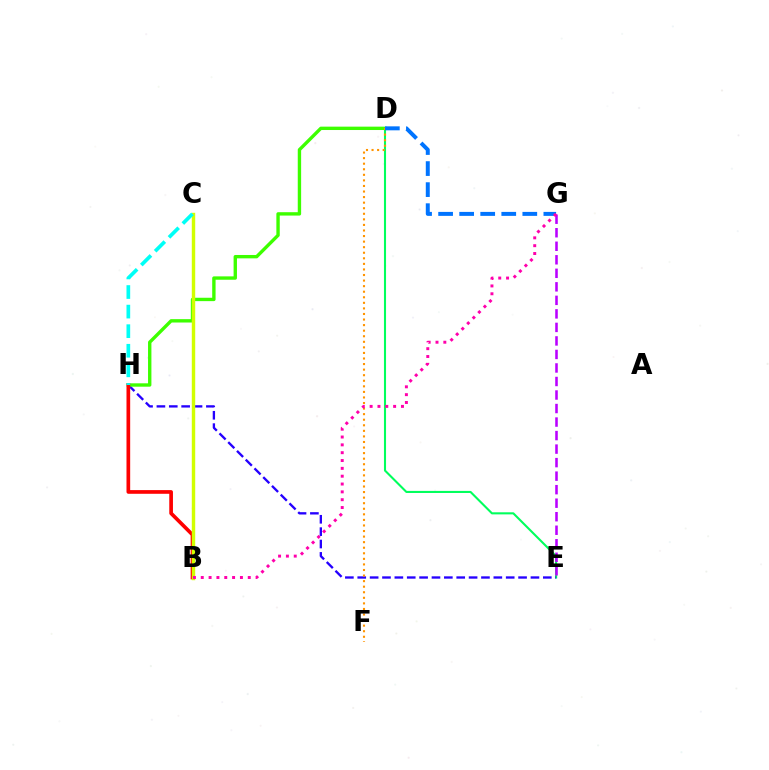{('D', 'E'): [{'color': '#00ff5c', 'line_style': 'solid', 'thickness': 1.5}], ('E', 'G'): [{'color': '#b900ff', 'line_style': 'dashed', 'thickness': 1.84}], ('E', 'H'): [{'color': '#2500ff', 'line_style': 'dashed', 'thickness': 1.68}], ('D', 'H'): [{'color': '#3dff00', 'line_style': 'solid', 'thickness': 2.43}], ('D', 'F'): [{'color': '#ff9400', 'line_style': 'dotted', 'thickness': 1.51}], ('B', 'H'): [{'color': '#ff0000', 'line_style': 'solid', 'thickness': 2.65}], ('D', 'G'): [{'color': '#0074ff', 'line_style': 'dashed', 'thickness': 2.86}], ('B', 'C'): [{'color': '#d1ff00', 'line_style': 'solid', 'thickness': 2.46}], ('C', 'H'): [{'color': '#00fff6', 'line_style': 'dashed', 'thickness': 2.66}], ('B', 'G'): [{'color': '#ff00ac', 'line_style': 'dotted', 'thickness': 2.13}]}